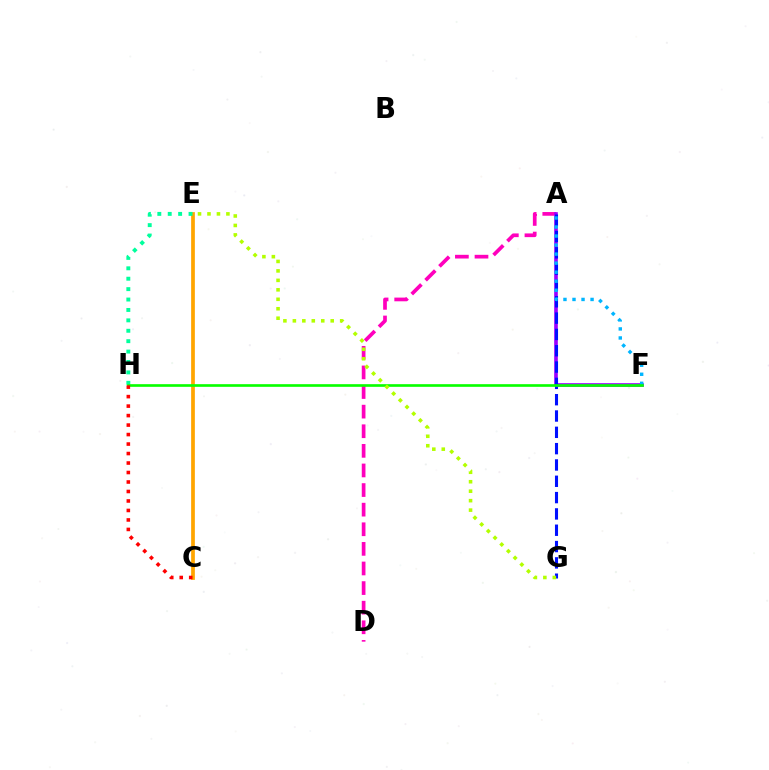{('A', 'D'): [{'color': '#ff00bd', 'line_style': 'dashed', 'thickness': 2.66}], ('A', 'F'): [{'color': '#9b00ff', 'line_style': 'solid', 'thickness': 2.62}, {'color': '#00b5ff', 'line_style': 'dotted', 'thickness': 2.45}], ('A', 'G'): [{'color': '#0010ff', 'line_style': 'dashed', 'thickness': 2.22}], ('C', 'E'): [{'color': '#ffa500', 'line_style': 'solid', 'thickness': 2.68}], ('E', 'H'): [{'color': '#00ff9d', 'line_style': 'dotted', 'thickness': 2.83}], ('F', 'H'): [{'color': '#08ff00', 'line_style': 'solid', 'thickness': 1.91}], ('C', 'H'): [{'color': '#ff0000', 'line_style': 'dotted', 'thickness': 2.58}], ('E', 'G'): [{'color': '#b3ff00', 'line_style': 'dotted', 'thickness': 2.57}]}